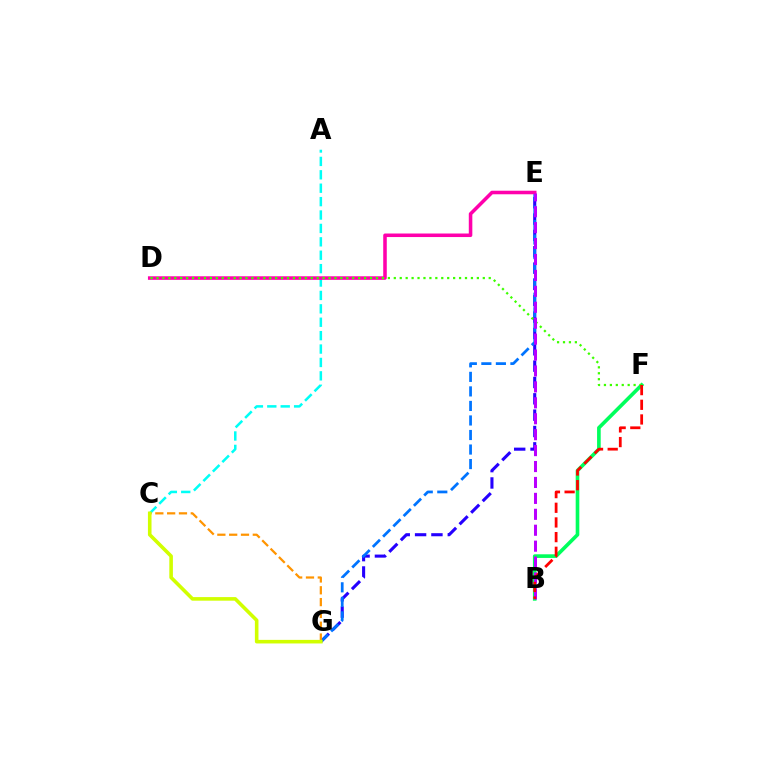{('B', 'F'): [{'color': '#00ff5c', 'line_style': 'solid', 'thickness': 2.62}, {'color': '#ff0000', 'line_style': 'dashed', 'thickness': 1.99}], ('E', 'G'): [{'color': '#2500ff', 'line_style': 'dashed', 'thickness': 2.22}, {'color': '#0074ff', 'line_style': 'dashed', 'thickness': 1.97}], ('A', 'C'): [{'color': '#00fff6', 'line_style': 'dashed', 'thickness': 1.82}], ('D', 'E'): [{'color': '#ff00ac', 'line_style': 'solid', 'thickness': 2.55}], ('C', 'G'): [{'color': '#ff9400', 'line_style': 'dashed', 'thickness': 1.61}, {'color': '#d1ff00', 'line_style': 'solid', 'thickness': 2.58}], ('D', 'F'): [{'color': '#3dff00', 'line_style': 'dotted', 'thickness': 1.61}], ('B', 'E'): [{'color': '#b900ff', 'line_style': 'dashed', 'thickness': 2.16}]}